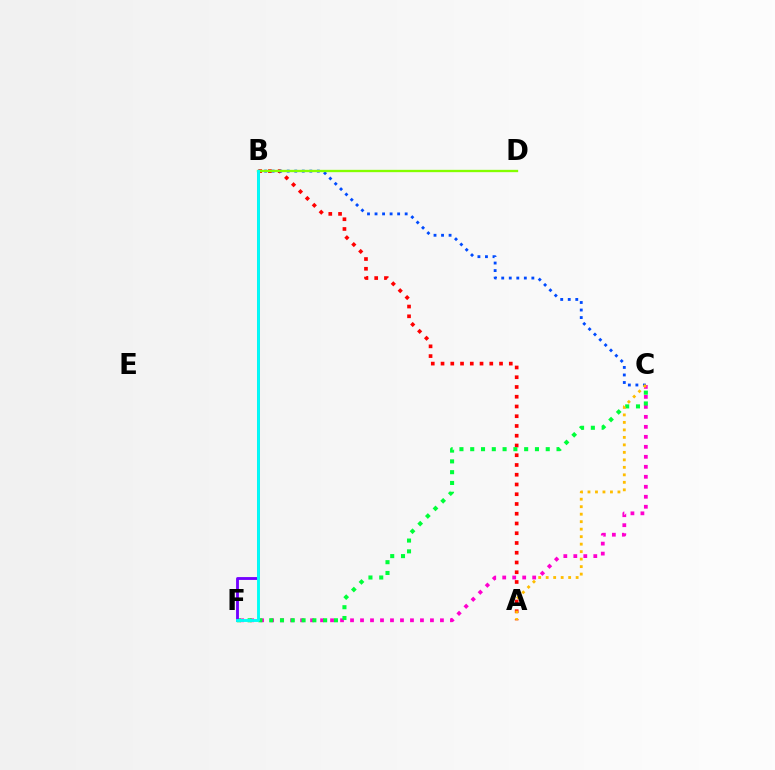{('A', 'B'): [{'color': '#ff0000', 'line_style': 'dotted', 'thickness': 2.65}], ('C', 'F'): [{'color': '#ff00cf', 'line_style': 'dotted', 'thickness': 2.71}, {'color': '#00ff39', 'line_style': 'dotted', 'thickness': 2.93}], ('B', 'C'): [{'color': '#004bff', 'line_style': 'dotted', 'thickness': 2.05}], ('A', 'C'): [{'color': '#ffbd00', 'line_style': 'dotted', 'thickness': 2.04}], ('B', 'F'): [{'color': '#7200ff', 'line_style': 'solid', 'thickness': 2.05}, {'color': '#00fff6', 'line_style': 'solid', 'thickness': 2.09}], ('B', 'D'): [{'color': '#84ff00', 'line_style': 'solid', 'thickness': 1.67}]}